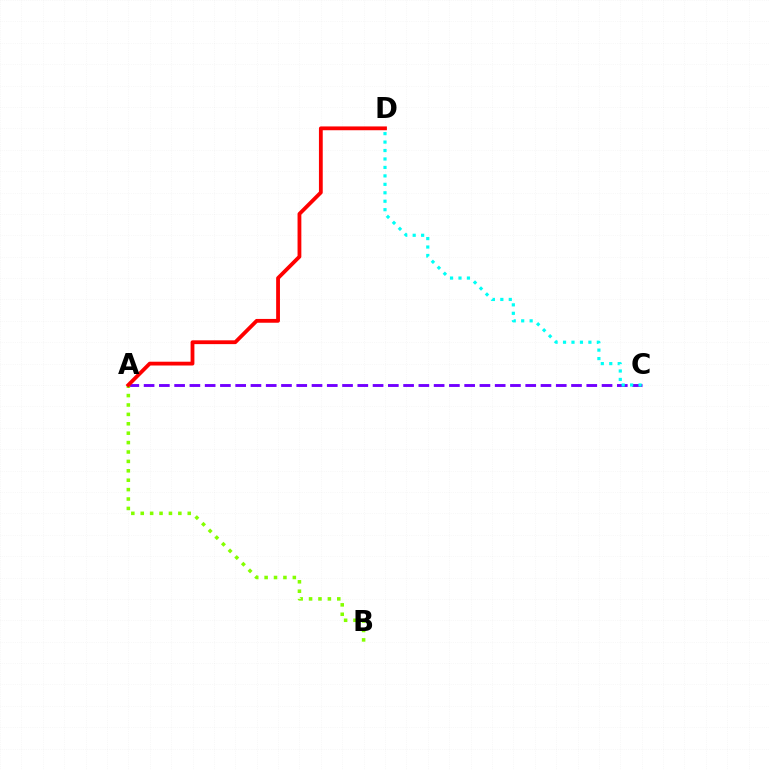{('A', 'C'): [{'color': '#7200ff', 'line_style': 'dashed', 'thickness': 2.07}], ('A', 'B'): [{'color': '#84ff00', 'line_style': 'dotted', 'thickness': 2.56}], ('C', 'D'): [{'color': '#00fff6', 'line_style': 'dotted', 'thickness': 2.3}], ('A', 'D'): [{'color': '#ff0000', 'line_style': 'solid', 'thickness': 2.74}]}